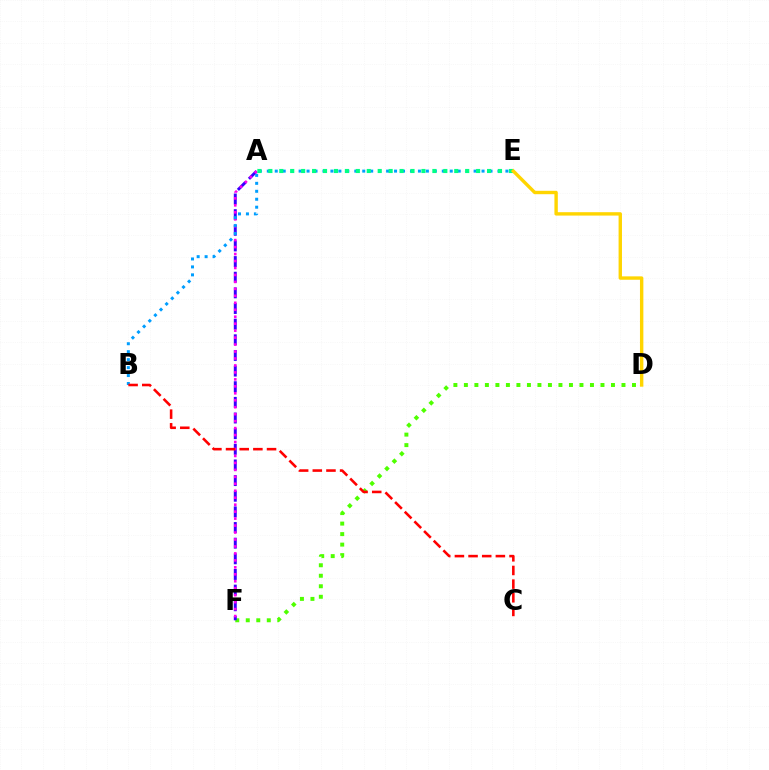{('D', 'F'): [{'color': '#4fff00', 'line_style': 'dotted', 'thickness': 2.85}], ('A', 'F'): [{'color': '#3700ff', 'line_style': 'dashed', 'thickness': 2.13}, {'color': '#ff00ed', 'line_style': 'dotted', 'thickness': 1.89}], ('B', 'E'): [{'color': '#009eff', 'line_style': 'dotted', 'thickness': 2.16}], ('B', 'C'): [{'color': '#ff0000', 'line_style': 'dashed', 'thickness': 1.86}], ('A', 'E'): [{'color': '#00ff86', 'line_style': 'dotted', 'thickness': 2.97}], ('D', 'E'): [{'color': '#ffd500', 'line_style': 'solid', 'thickness': 2.44}]}